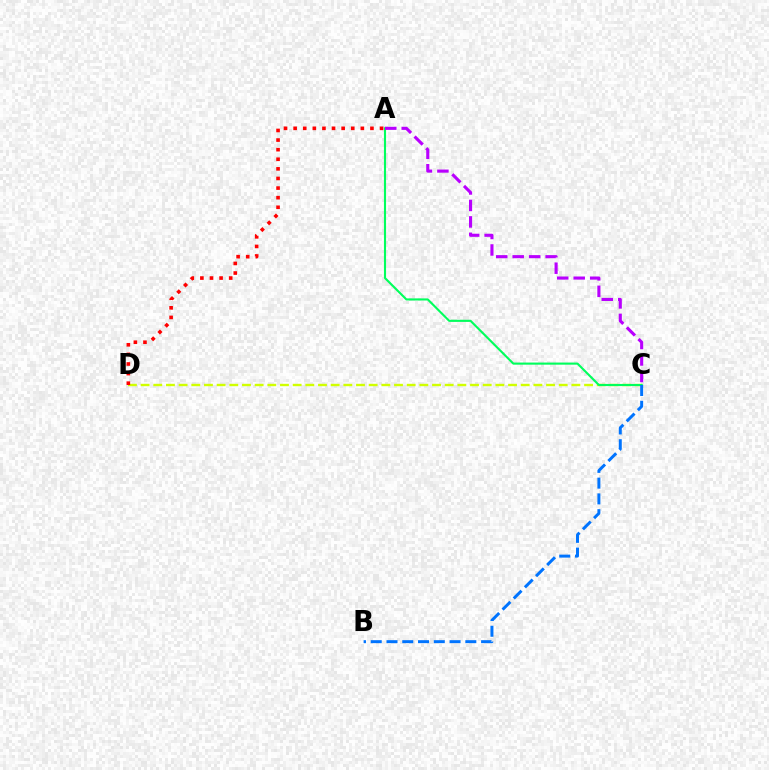{('C', 'D'): [{'color': '#d1ff00', 'line_style': 'dashed', 'thickness': 1.72}], ('A', 'C'): [{'color': '#00ff5c', 'line_style': 'solid', 'thickness': 1.53}, {'color': '#b900ff', 'line_style': 'dashed', 'thickness': 2.24}], ('A', 'D'): [{'color': '#ff0000', 'line_style': 'dotted', 'thickness': 2.61}], ('B', 'C'): [{'color': '#0074ff', 'line_style': 'dashed', 'thickness': 2.14}]}